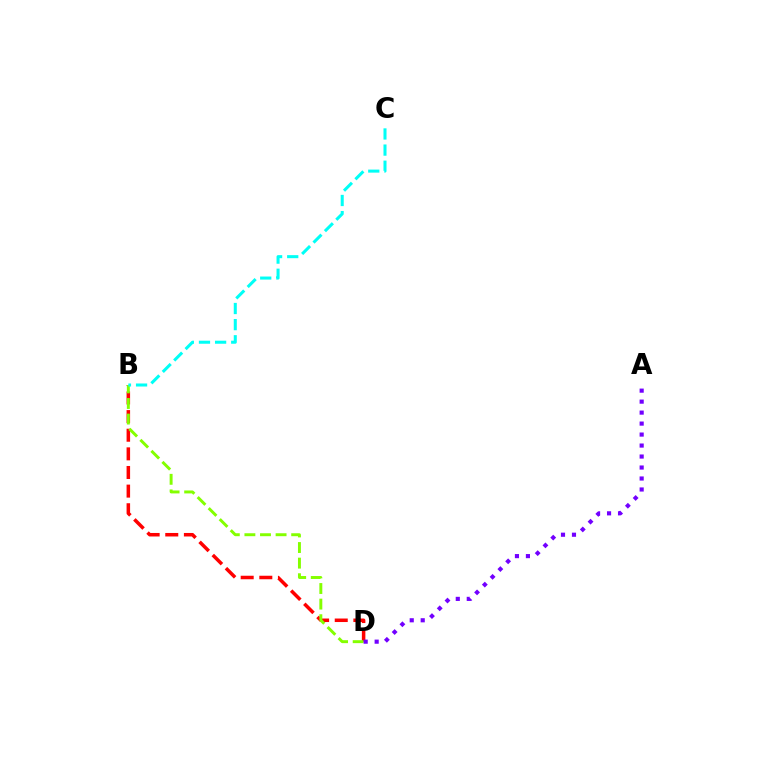{('B', 'D'): [{'color': '#ff0000', 'line_style': 'dashed', 'thickness': 2.53}, {'color': '#84ff00', 'line_style': 'dashed', 'thickness': 2.12}], ('A', 'D'): [{'color': '#7200ff', 'line_style': 'dotted', 'thickness': 2.98}], ('B', 'C'): [{'color': '#00fff6', 'line_style': 'dashed', 'thickness': 2.19}]}